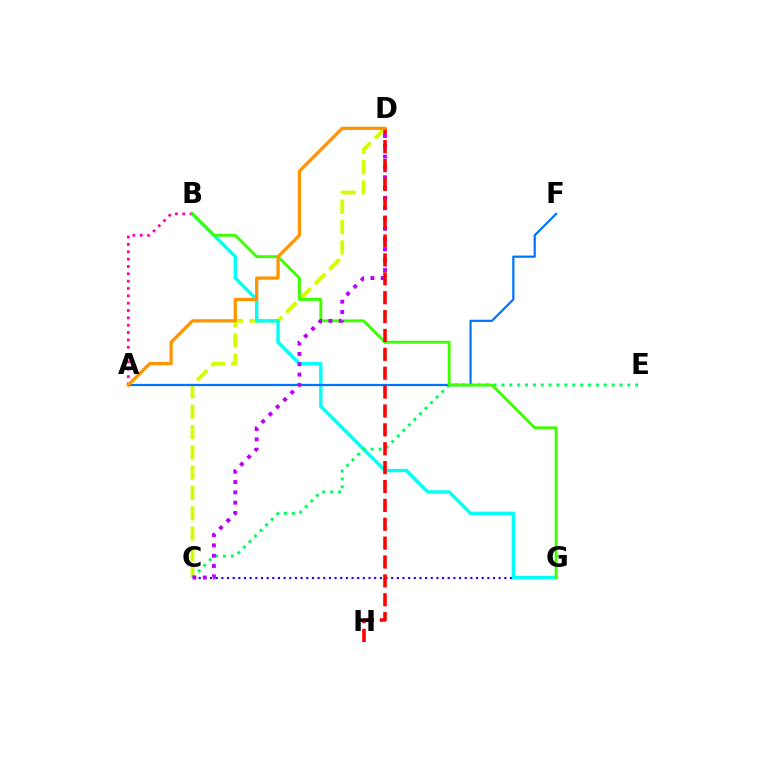{('C', 'G'): [{'color': '#2500ff', 'line_style': 'dotted', 'thickness': 1.54}], ('C', 'D'): [{'color': '#d1ff00', 'line_style': 'dashed', 'thickness': 2.76}, {'color': '#b900ff', 'line_style': 'dotted', 'thickness': 2.8}], ('B', 'G'): [{'color': '#00fff6', 'line_style': 'solid', 'thickness': 2.44}, {'color': '#3dff00', 'line_style': 'solid', 'thickness': 2.06}], ('A', 'B'): [{'color': '#ff00ac', 'line_style': 'dotted', 'thickness': 2.0}], ('C', 'E'): [{'color': '#00ff5c', 'line_style': 'dotted', 'thickness': 2.14}], ('A', 'F'): [{'color': '#0074ff', 'line_style': 'solid', 'thickness': 1.59}], ('D', 'H'): [{'color': '#ff0000', 'line_style': 'dashed', 'thickness': 2.56}], ('A', 'D'): [{'color': '#ff9400', 'line_style': 'solid', 'thickness': 2.33}]}